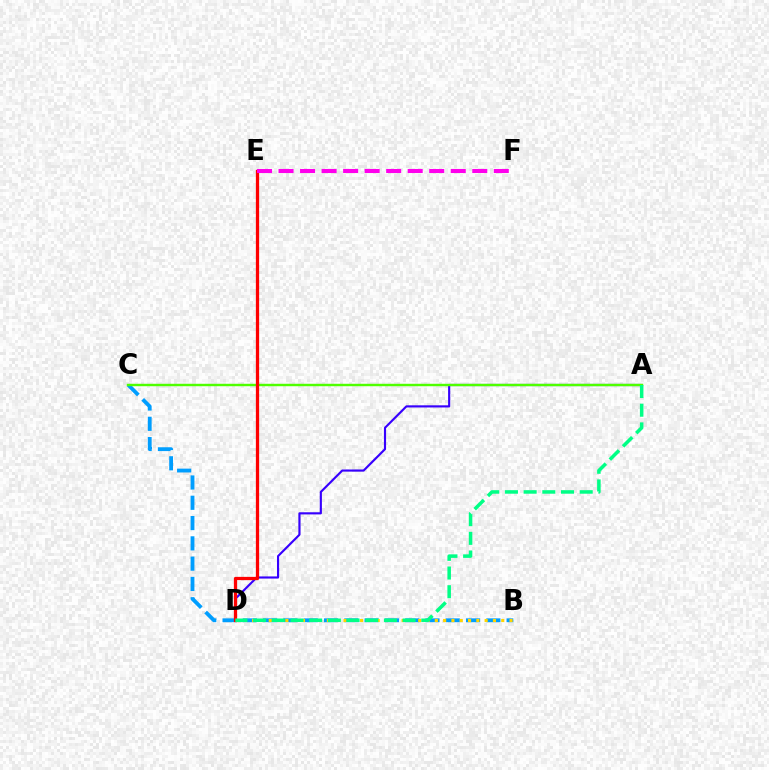{('A', 'D'): [{'color': '#3700ff', 'line_style': 'solid', 'thickness': 1.55}, {'color': '#00ff86', 'line_style': 'dashed', 'thickness': 2.54}], ('B', 'C'): [{'color': '#009eff', 'line_style': 'dashed', 'thickness': 2.76}], ('B', 'D'): [{'color': '#ffd500', 'line_style': 'dotted', 'thickness': 2.26}], ('A', 'C'): [{'color': '#4fff00', 'line_style': 'solid', 'thickness': 1.75}], ('D', 'E'): [{'color': '#ff0000', 'line_style': 'solid', 'thickness': 2.35}], ('E', 'F'): [{'color': '#ff00ed', 'line_style': 'dashed', 'thickness': 2.92}]}